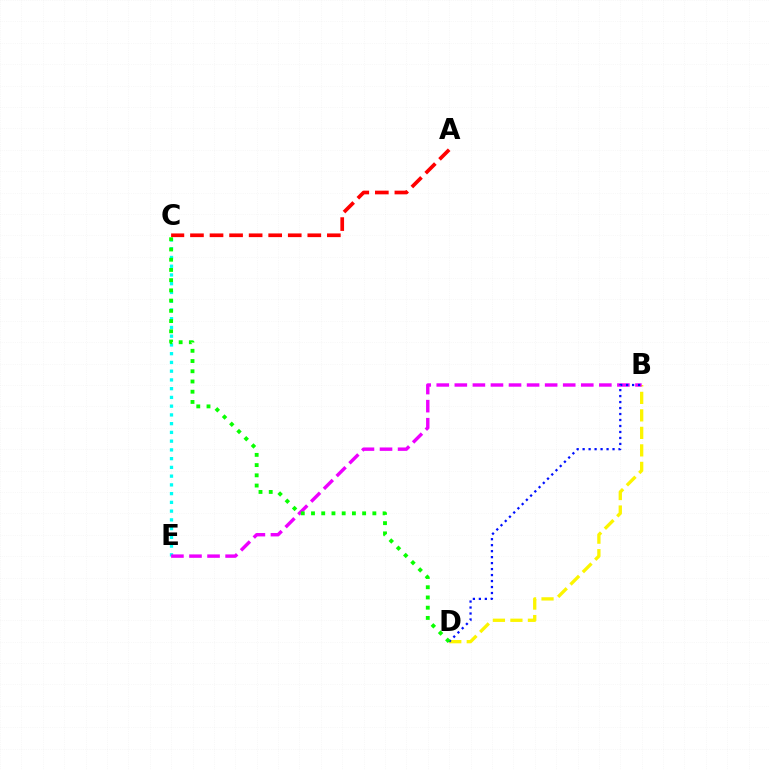{('C', 'E'): [{'color': '#00fff6', 'line_style': 'dotted', 'thickness': 2.38}], ('B', 'D'): [{'color': '#fcf500', 'line_style': 'dashed', 'thickness': 2.38}, {'color': '#0010ff', 'line_style': 'dotted', 'thickness': 1.63}], ('A', 'C'): [{'color': '#ff0000', 'line_style': 'dashed', 'thickness': 2.66}], ('B', 'E'): [{'color': '#ee00ff', 'line_style': 'dashed', 'thickness': 2.45}], ('C', 'D'): [{'color': '#08ff00', 'line_style': 'dotted', 'thickness': 2.78}]}